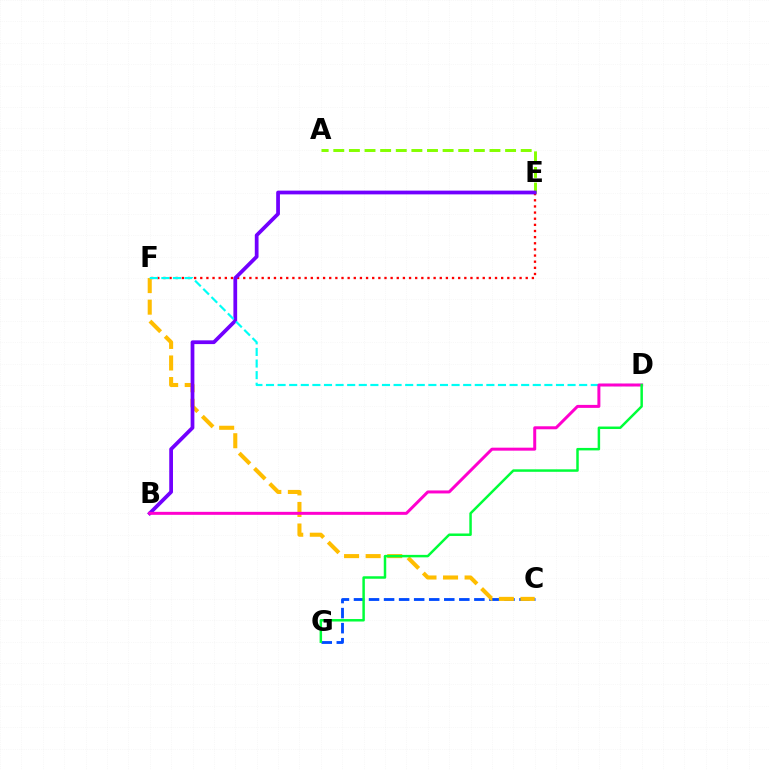{('A', 'E'): [{'color': '#84ff00', 'line_style': 'dashed', 'thickness': 2.12}], ('C', 'G'): [{'color': '#004bff', 'line_style': 'dashed', 'thickness': 2.04}], ('E', 'F'): [{'color': '#ff0000', 'line_style': 'dotted', 'thickness': 1.67}], ('C', 'F'): [{'color': '#ffbd00', 'line_style': 'dashed', 'thickness': 2.93}], ('B', 'E'): [{'color': '#7200ff', 'line_style': 'solid', 'thickness': 2.7}], ('D', 'F'): [{'color': '#00fff6', 'line_style': 'dashed', 'thickness': 1.58}], ('B', 'D'): [{'color': '#ff00cf', 'line_style': 'solid', 'thickness': 2.15}], ('D', 'G'): [{'color': '#00ff39', 'line_style': 'solid', 'thickness': 1.79}]}